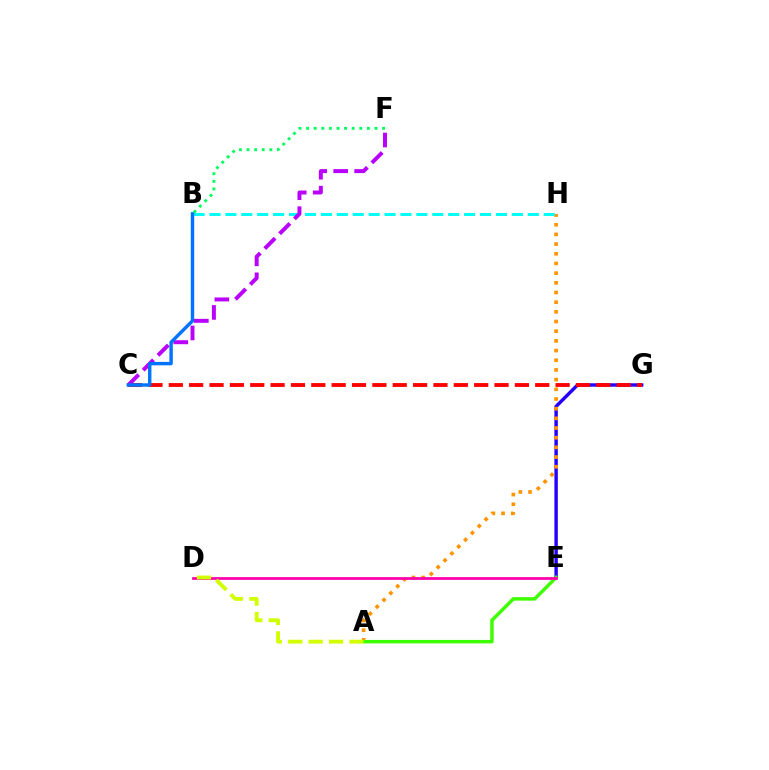{('E', 'G'): [{'color': '#2500ff', 'line_style': 'solid', 'thickness': 2.46}], ('C', 'G'): [{'color': '#ff0000', 'line_style': 'dashed', 'thickness': 2.77}], ('A', 'H'): [{'color': '#ff9400', 'line_style': 'dotted', 'thickness': 2.63}], ('B', 'H'): [{'color': '#00fff6', 'line_style': 'dashed', 'thickness': 2.16}], ('C', 'F'): [{'color': '#b900ff', 'line_style': 'dashed', 'thickness': 2.85}], ('A', 'E'): [{'color': '#3dff00', 'line_style': 'solid', 'thickness': 2.49}], ('D', 'E'): [{'color': '#ff00ac', 'line_style': 'solid', 'thickness': 1.98}], ('B', 'F'): [{'color': '#00ff5c', 'line_style': 'dotted', 'thickness': 2.07}], ('A', 'D'): [{'color': '#d1ff00', 'line_style': 'dashed', 'thickness': 2.77}], ('B', 'C'): [{'color': '#0074ff', 'line_style': 'solid', 'thickness': 2.46}]}